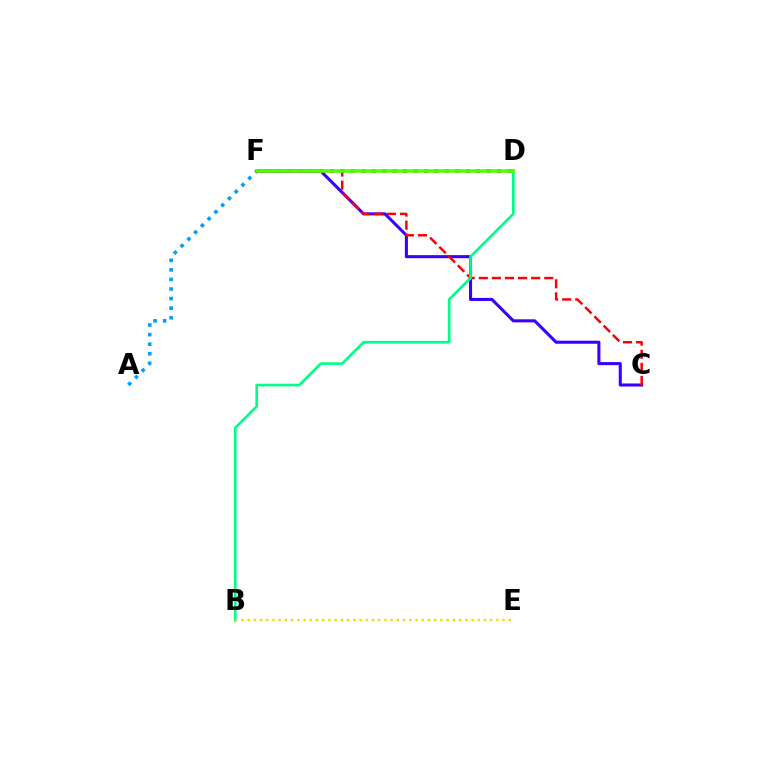{('C', 'F'): [{'color': '#3700ff', 'line_style': 'solid', 'thickness': 2.21}, {'color': '#ff0000', 'line_style': 'dashed', 'thickness': 1.78}], ('B', 'D'): [{'color': '#00ff86', 'line_style': 'solid', 'thickness': 1.92}], ('A', 'F'): [{'color': '#009eff', 'line_style': 'dotted', 'thickness': 2.6}], ('B', 'E'): [{'color': '#ffd500', 'line_style': 'dotted', 'thickness': 1.69}], ('D', 'F'): [{'color': '#ff00ed', 'line_style': 'dotted', 'thickness': 2.84}, {'color': '#4fff00', 'line_style': 'solid', 'thickness': 2.55}]}